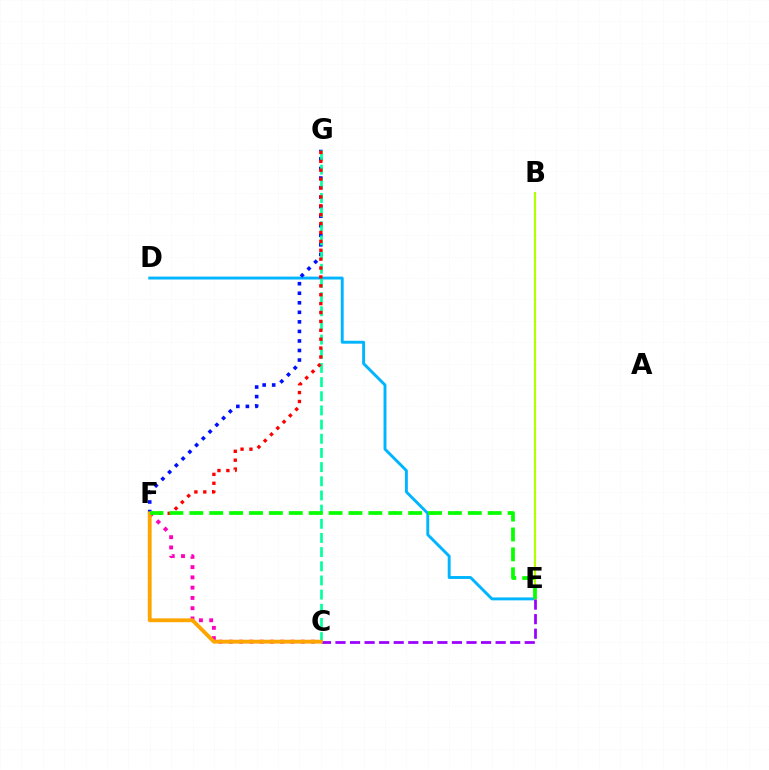{('D', 'E'): [{'color': '#00b5ff', 'line_style': 'solid', 'thickness': 2.09}], ('C', 'F'): [{'color': '#ff00bd', 'line_style': 'dotted', 'thickness': 2.79}, {'color': '#ffa500', 'line_style': 'solid', 'thickness': 2.77}], ('F', 'G'): [{'color': '#0010ff', 'line_style': 'dotted', 'thickness': 2.59}, {'color': '#ff0000', 'line_style': 'dotted', 'thickness': 2.42}], ('C', 'G'): [{'color': '#00ff9d', 'line_style': 'dashed', 'thickness': 1.92}], ('B', 'E'): [{'color': '#b3ff00', 'line_style': 'solid', 'thickness': 1.54}], ('C', 'E'): [{'color': '#9b00ff', 'line_style': 'dashed', 'thickness': 1.98}], ('E', 'F'): [{'color': '#08ff00', 'line_style': 'dashed', 'thickness': 2.7}]}